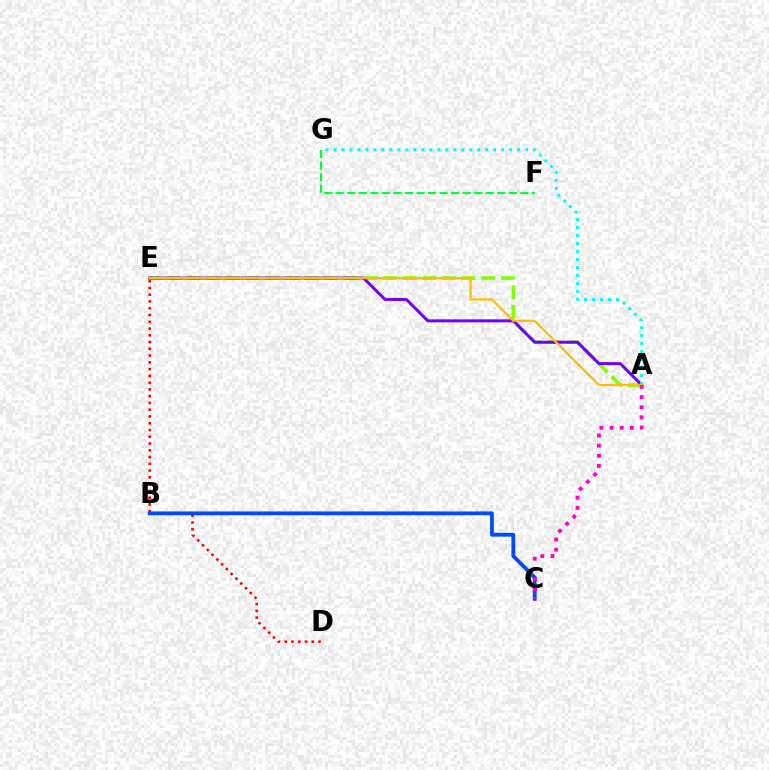{('A', 'E'): [{'color': '#84ff00', 'line_style': 'dashed', 'thickness': 2.67}, {'color': '#7200ff', 'line_style': 'solid', 'thickness': 2.14}, {'color': '#ffbd00', 'line_style': 'solid', 'thickness': 1.57}], ('D', 'E'): [{'color': '#ff0000', 'line_style': 'dotted', 'thickness': 1.84}], ('B', 'C'): [{'color': '#004bff', 'line_style': 'solid', 'thickness': 2.74}], ('A', 'G'): [{'color': '#00fff6', 'line_style': 'dotted', 'thickness': 2.17}], ('F', 'G'): [{'color': '#00ff39', 'line_style': 'dashed', 'thickness': 1.57}], ('A', 'C'): [{'color': '#ff00cf', 'line_style': 'dotted', 'thickness': 2.76}]}